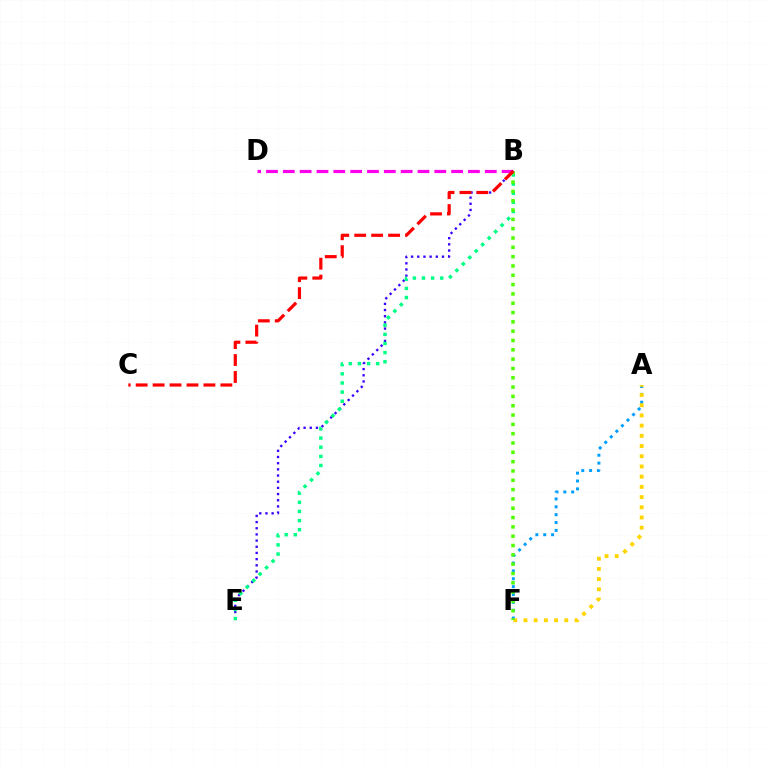{('A', 'F'): [{'color': '#009eff', 'line_style': 'dotted', 'thickness': 2.14}, {'color': '#ffd500', 'line_style': 'dotted', 'thickness': 2.77}], ('B', 'D'): [{'color': '#ff00ed', 'line_style': 'dashed', 'thickness': 2.29}], ('B', 'E'): [{'color': '#3700ff', 'line_style': 'dotted', 'thickness': 1.68}, {'color': '#00ff86', 'line_style': 'dotted', 'thickness': 2.48}], ('B', 'F'): [{'color': '#4fff00', 'line_style': 'dotted', 'thickness': 2.53}], ('B', 'C'): [{'color': '#ff0000', 'line_style': 'dashed', 'thickness': 2.3}]}